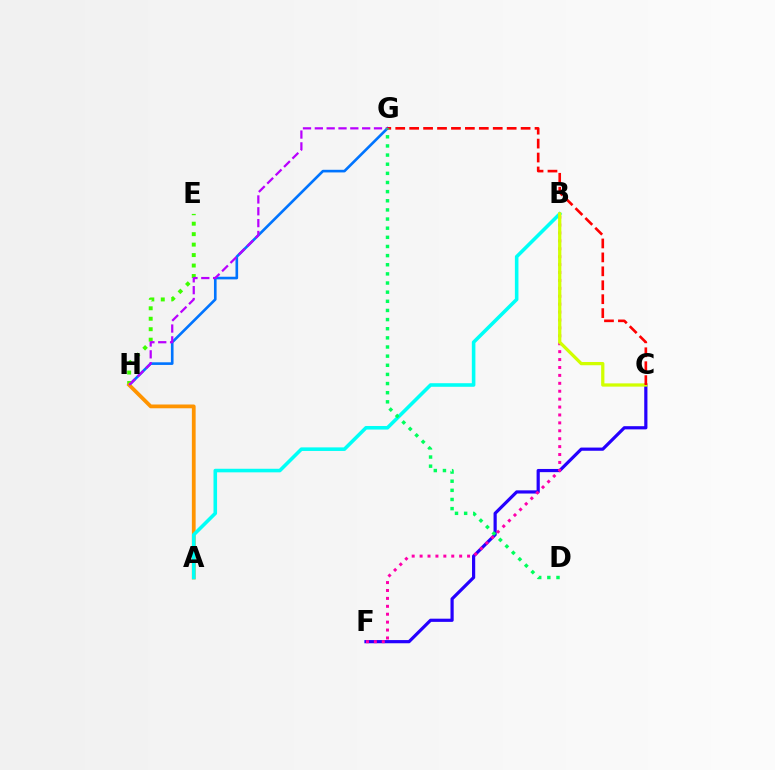{('G', 'H'): [{'color': '#0074ff', 'line_style': 'solid', 'thickness': 1.9}, {'color': '#b900ff', 'line_style': 'dashed', 'thickness': 1.61}], ('E', 'H'): [{'color': '#3dff00', 'line_style': 'dotted', 'thickness': 2.84}], ('C', 'F'): [{'color': '#2500ff', 'line_style': 'solid', 'thickness': 2.3}], ('A', 'H'): [{'color': '#ff9400', 'line_style': 'solid', 'thickness': 2.71}], ('A', 'B'): [{'color': '#00fff6', 'line_style': 'solid', 'thickness': 2.57}], ('B', 'F'): [{'color': '#ff00ac', 'line_style': 'dotted', 'thickness': 2.15}], ('B', 'C'): [{'color': '#d1ff00', 'line_style': 'solid', 'thickness': 2.34}], ('C', 'G'): [{'color': '#ff0000', 'line_style': 'dashed', 'thickness': 1.89}], ('D', 'G'): [{'color': '#00ff5c', 'line_style': 'dotted', 'thickness': 2.48}]}